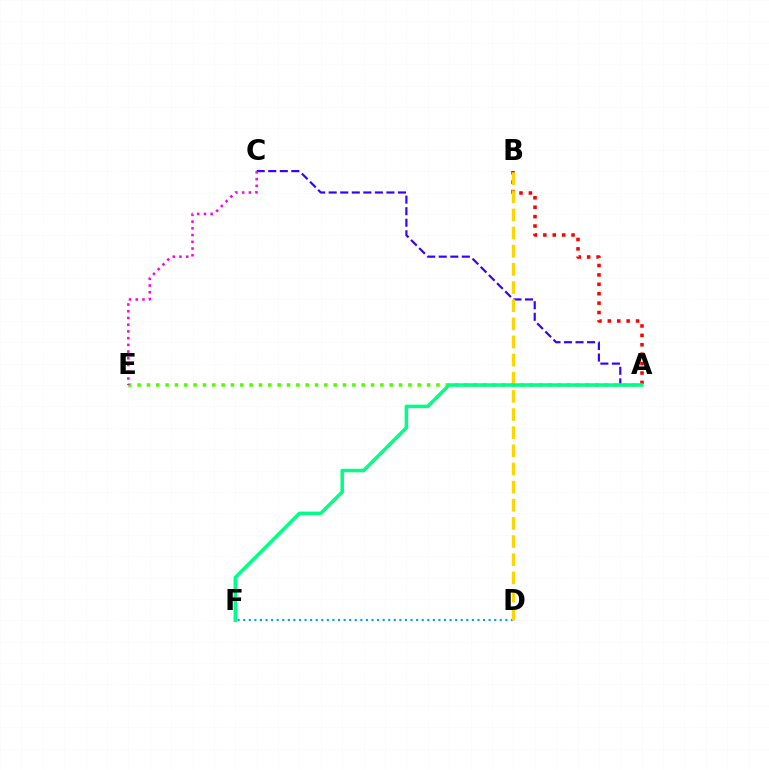{('A', 'C'): [{'color': '#3700ff', 'line_style': 'dashed', 'thickness': 1.57}], ('A', 'B'): [{'color': '#ff0000', 'line_style': 'dotted', 'thickness': 2.56}], ('A', 'E'): [{'color': '#4fff00', 'line_style': 'dotted', 'thickness': 2.54}], ('D', 'F'): [{'color': '#009eff', 'line_style': 'dotted', 'thickness': 1.52}], ('B', 'D'): [{'color': '#ffd500', 'line_style': 'dashed', 'thickness': 2.47}], ('C', 'E'): [{'color': '#ff00ed', 'line_style': 'dotted', 'thickness': 1.83}], ('A', 'F'): [{'color': '#00ff86', 'line_style': 'solid', 'thickness': 2.52}]}